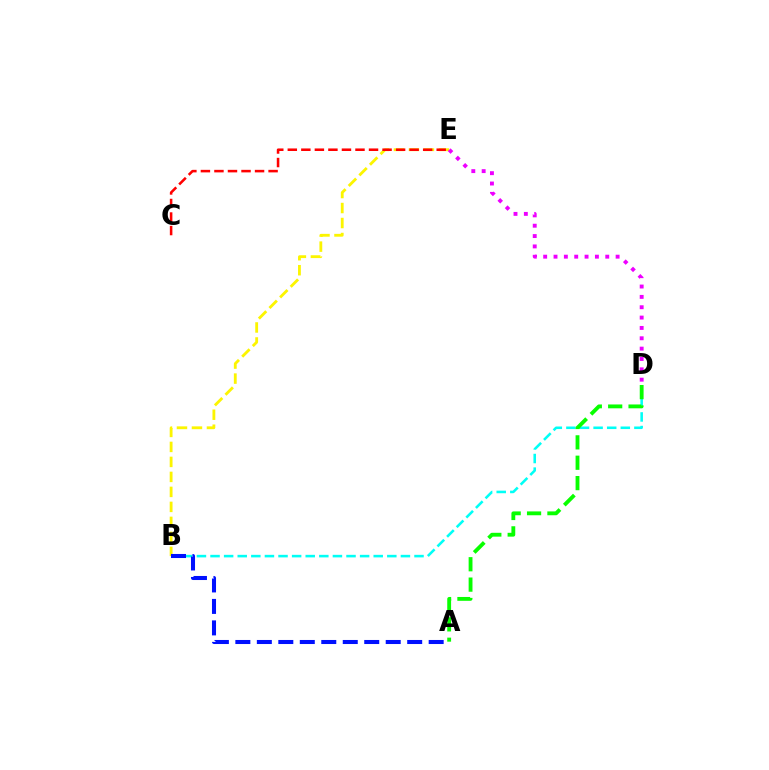{('B', 'E'): [{'color': '#fcf500', 'line_style': 'dashed', 'thickness': 2.04}], ('C', 'E'): [{'color': '#ff0000', 'line_style': 'dashed', 'thickness': 1.84}], ('D', 'E'): [{'color': '#ee00ff', 'line_style': 'dotted', 'thickness': 2.81}], ('B', 'D'): [{'color': '#00fff6', 'line_style': 'dashed', 'thickness': 1.85}], ('A', 'B'): [{'color': '#0010ff', 'line_style': 'dashed', 'thickness': 2.92}], ('A', 'D'): [{'color': '#08ff00', 'line_style': 'dashed', 'thickness': 2.77}]}